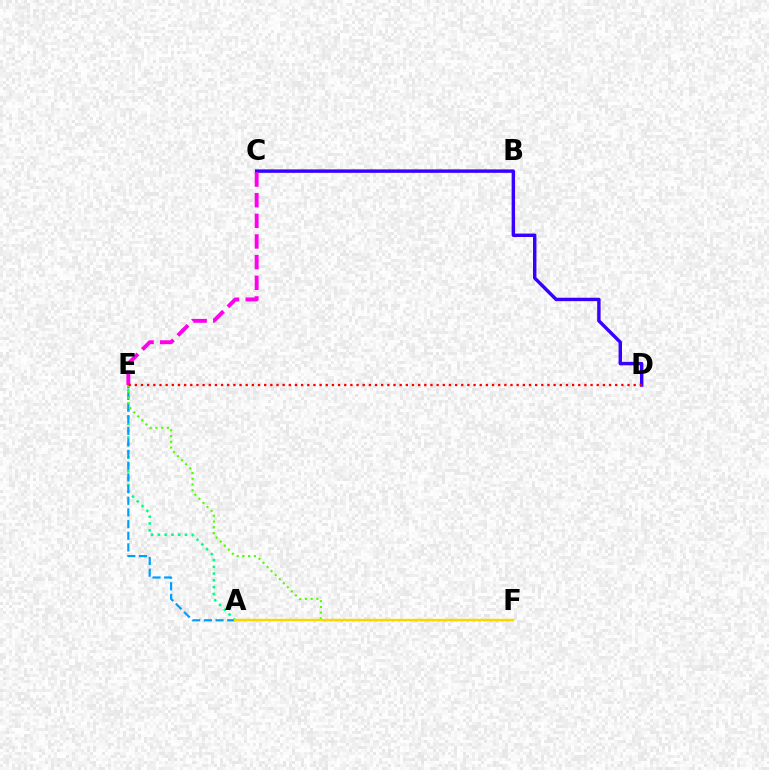{('C', 'D'): [{'color': '#3700ff', 'line_style': 'solid', 'thickness': 2.47}], ('A', 'E'): [{'color': '#00ff86', 'line_style': 'dotted', 'thickness': 1.84}, {'color': '#009eff', 'line_style': 'dashed', 'thickness': 1.58}], ('C', 'E'): [{'color': '#ff00ed', 'line_style': 'dashed', 'thickness': 2.8}], ('E', 'F'): [{'color': '#4fff00', 'line_style': 'dotted', 'thickness': 1.56}], ('A', 'F'): [{'color': '#ffd500', 'line_style': 'solid', 'thickness': 1.73}], ('D', 'E'): [{'color': '#ff0000', 'line_style': 'dotted', 'thickness': 1.67}]}